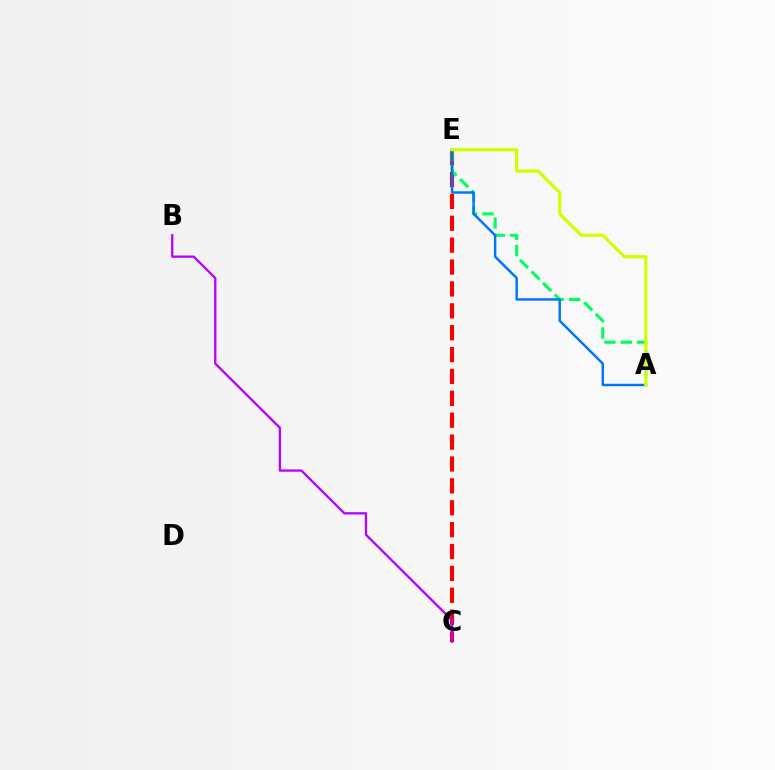{('C', 'E'): [{'color': '#ff0000', 'line_style': 'dashed', 'thickness': 2.97}], ('A', 'E'): [{'color': '#00ff5c', 'line_style': 'dashed', 'thickness': 2.22}, {'color': '#0074ff', 'line_style': 'solid', 'thickness': 1.76}, {'color': '#d1ff00', 'line_style': 'solid', 'thickness': 2.32}], ('B', 'C'): [{'color': '#b900ff', 'line_style': 'solid', 'thickness': 1.66}]}